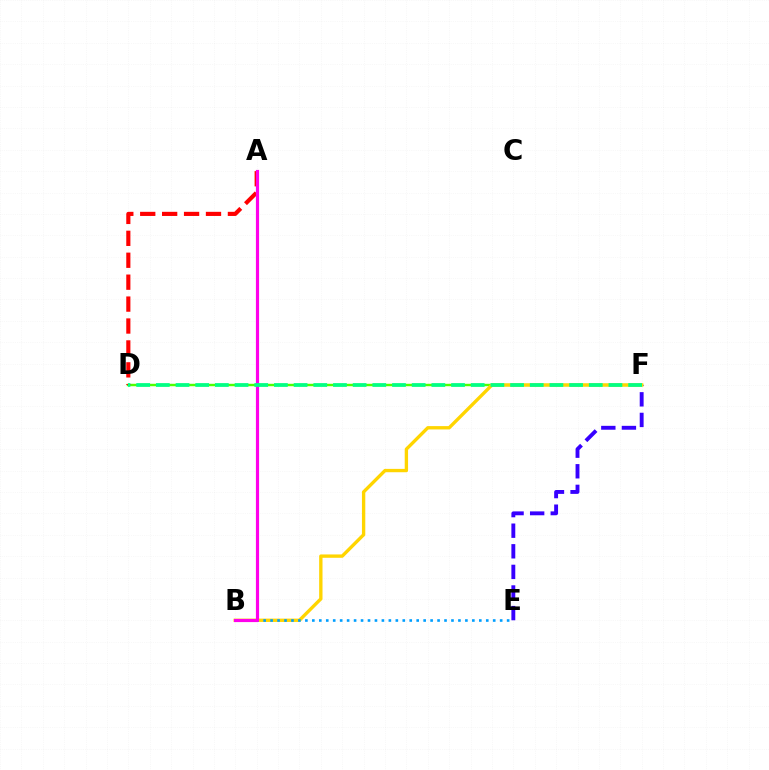{('D', 'F'): [{'color': '#4fff00', 'line_style': 'solid', 'thickness': 1.75}, {'color': '#00ff86', 'line_style': 'dashed', 'thickness': 2.67}], ('A', 'D'): [{'color': '#ff0000', 'line_style': 'dashed', 'thickness': 2.98}], ('E', 'F'): [{'color': '#3700ff', 'line_style': 'dashed', 'thickness': 2.8}], ('B', 'F'): [{'color': '#ffd500', 'line_style': 'solid', 'thickness': 2.41}], ('B', 'E'): [{'color': '#009eff', 'line_style': 'dotted', 'thickness': 1.89}], ('A', 'B'): [{'color': '#ff00ed', 'line_style': 'solid', 'thickness': 2.29}]}